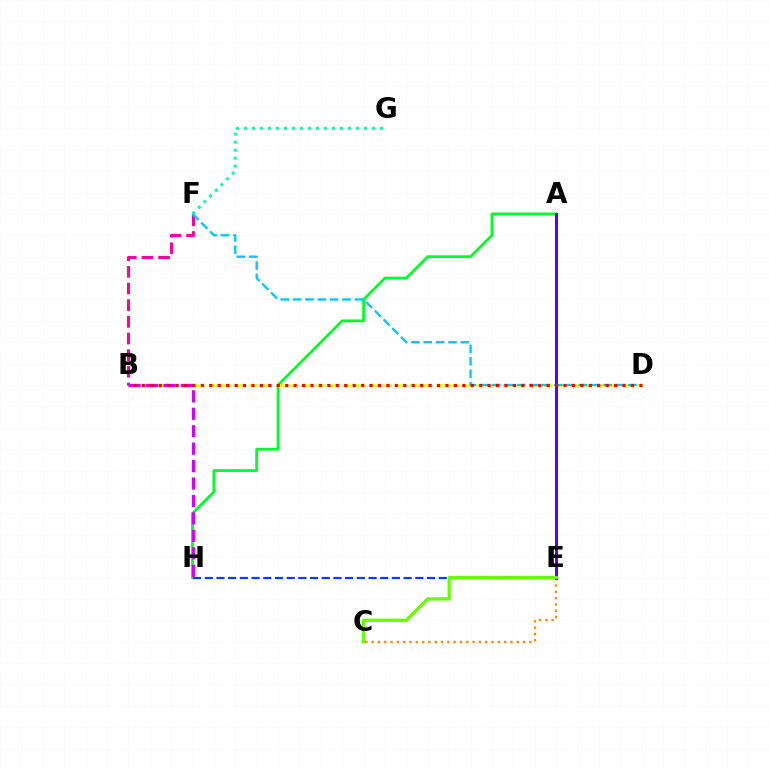{('B', 'D'): [{'color': '#eeff00', 'line_style': 'dashed', 'thickness': 1.82}, {'color': '#ff0000', 'line_style': 'dotted', 'thickness': 2.29}], ('B', 'F'): [{'color': '#ff00a0', 'line_style': 'dashed', 'thickness': 2.26}], ('A', 'H'): [{'color': '#00ff27', 'line_style': 'solid', 'thickness': 2.01}], ('C', 'E'): [{'color': '#ff8800', 'line_style': 'dotted', 'thickness': 1.72}, {'color': '#66ff00', 'line_style': 'solid', 'thickness': 2.35}], ('F', 'G'): [{'color': '#00ffaf', 'line_style': 'dotted', 'thickness': 2.17}], ('E', 'H'): [{'color': '#003fff', 'line_style': 'dashed', 'thickness': 1.59}], ('A', 'E'): [{'color': '#4f00ff', 'line_style': 'solid', 'thickness': 2.13}], ('D', 'F'): [{'color': '#00c7ff', 'line_style': 'dashed', 'thickness': 1.68}], ('B', 'H'): [{'color': '#d600ff', 'line_style': 'dashed', 'thickness': 2.37}]}